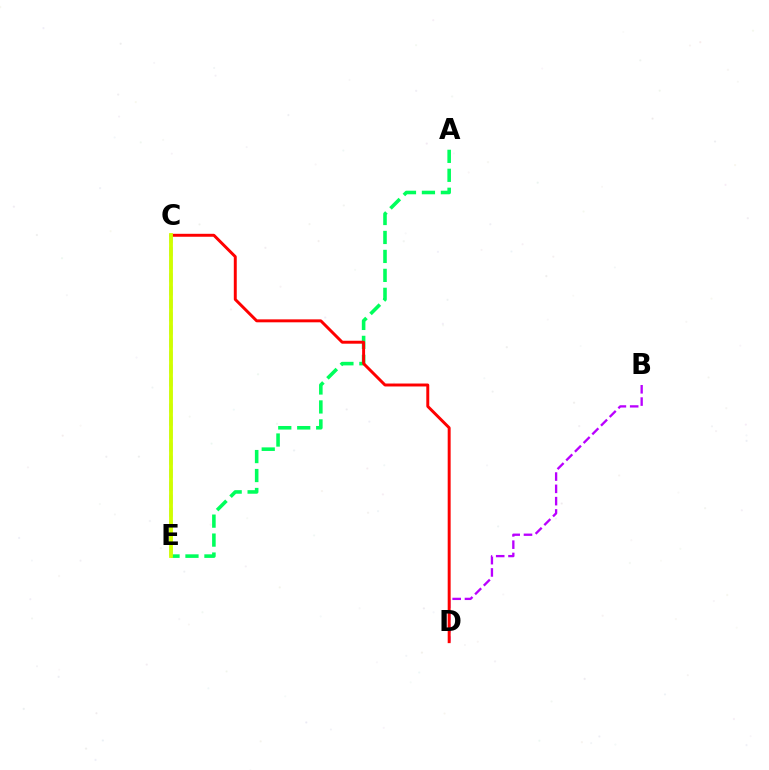{('A', 'E'): [{'color': '#00ff5c', 'line_style': 'dashed', 'thickness': 2.58}], ('B', 'D'): [{'color': '#b900ff', 'line_style': 'dashed', 'thickness': 1.67}], ('C', 'D'): [{'color': '#ff0000', 'line_style': 'solid', 'thickness': 2.12}], ('C', 'E'): [{'color': '#0074ff', 'line_style': 'dashed', 'thickness': 1.77}, {'color': '#d1ff00', 'line_style': 'solid', 'thickness': 2.75}]}